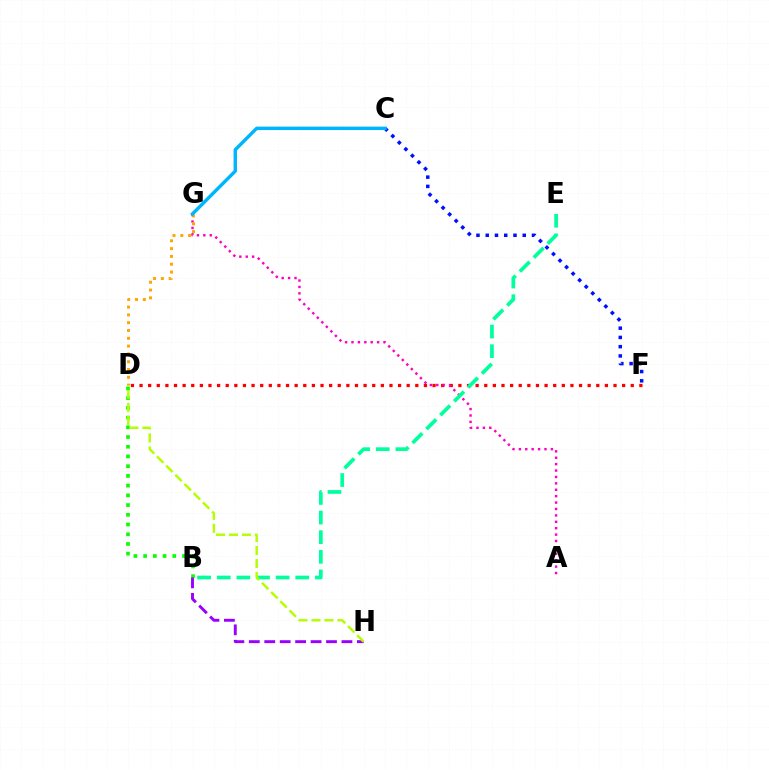{('B', 'D'): [{'color': '#08ff00', 'line_style': 'dotted', 'thickness': 2.64}], ('D', 'F'): [{'color': '#ff0000', 'line_style': 'dotted', 'thickness': 2.34}], ('C', 'F'): [{'color': '#0010ff', 'line_style': 'dotted', 'thickness': 2.51}], ('A', 'G'): [{'color': '#ff00bd', 'line_style': 'dotted', 'thickness': 1.74}], ('B', 'H'): [{'color': '#9b00ff', 'line_style': 'dashed', 'thickness': 2.1}], ('D', 'G'): [{'color': '#ffa500', 'line_style': 'dotted', 'thickness': 2.12}], ('B', 'E'): [{'color': '#00ff9d', 'line_style': 'dashed', 'thickness': 2.67}], ('C', 'G'): [{'color': '#00b5ff', 'line_style': 'solid', 'thickness': 2.46}], ('D', 'H'): [{'color': '#b3ff00', 'line_style': 'dashed', 'thickness': 1.77}]}